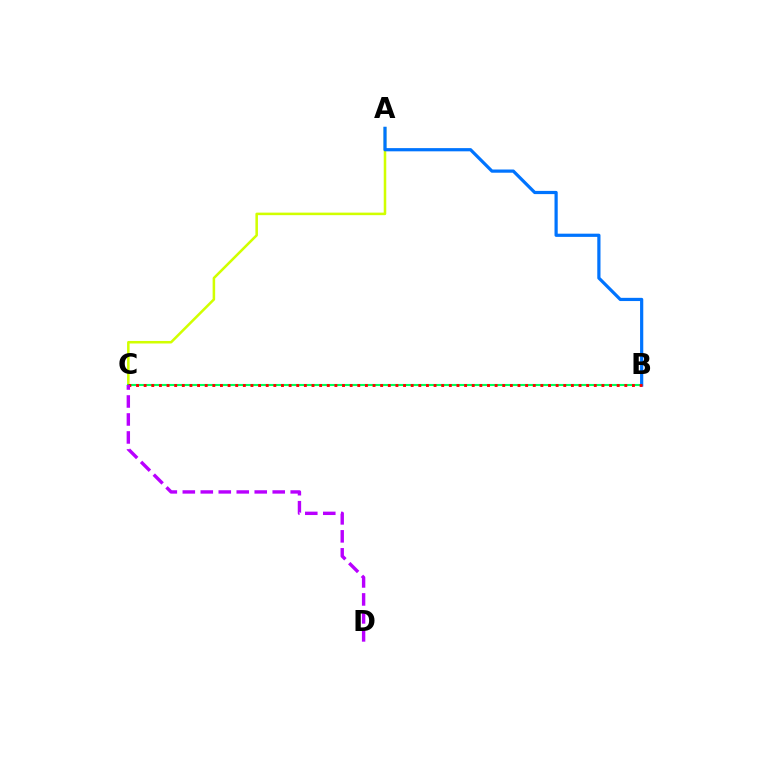{('A', 'C'): [{'color': '#d1ff00', 'line_style': 'solid', 'thickness': 1.83}], ('B', 'C'): [{'color': '#00ff5c', 'line_style': 'solid', 'thickness': 1.51}, {'color': '#ff0000', 'line_style': 'dotted', 'thickness': 2.07}], ('A', 'B'): [{'color': '#0074ff', 'line_style': 'solid', 'thickness': 2.31}], ('C', 'D'): [{'color': '#b900ff', 'line_style': 'dashed', 'thickness': 2.44}]}